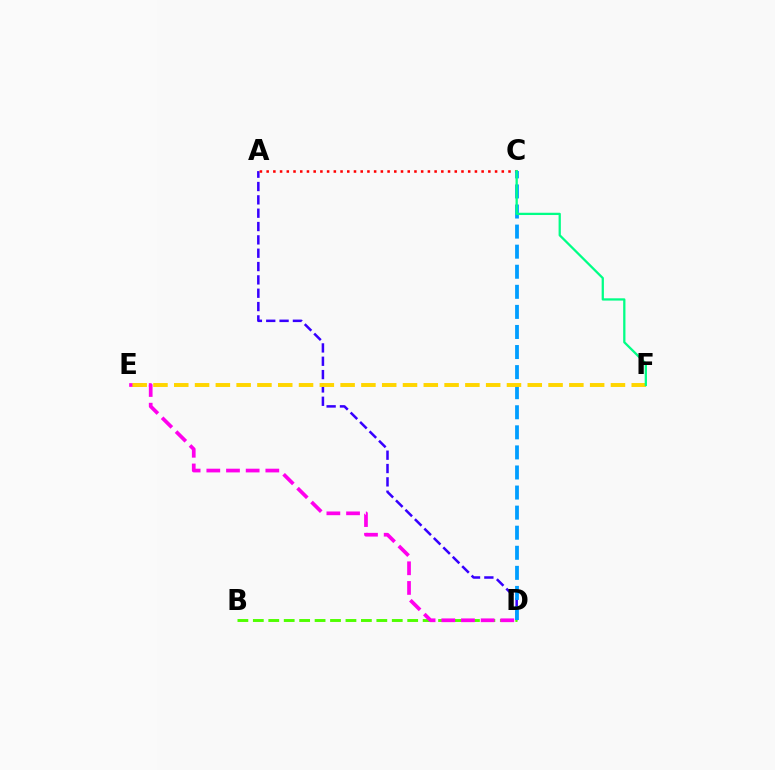{('A', 'D'): [{'color': '#3700ff', 'line_style': 'dashed', 'thickness': 1.81}], ('B', 'D'): [{'color': '#4fff00', 'line_style': 'dashed', 'thickness': 2.1}], ('D', 'E'): [{'color': '#ff00ed', 'line_style': 'dashed', 'thickness': 2.67}], ('A', 'C'): [{'color': '#ff0000', 'line_style': 'dotted', 'thickness': 1.83}], ('C', 'D'): [{'color': '#009eff', 'line_style': 'dashed', 'thickness': 2.73}], ('E', 'F'): [{'color': '#ffd500', 'line_style': 'dashed', 'thickness': 2.82}], ('C', 'F'): [{'color': '#00ff86', 'line_style': 'solid', 'thickness': 1.63}]}